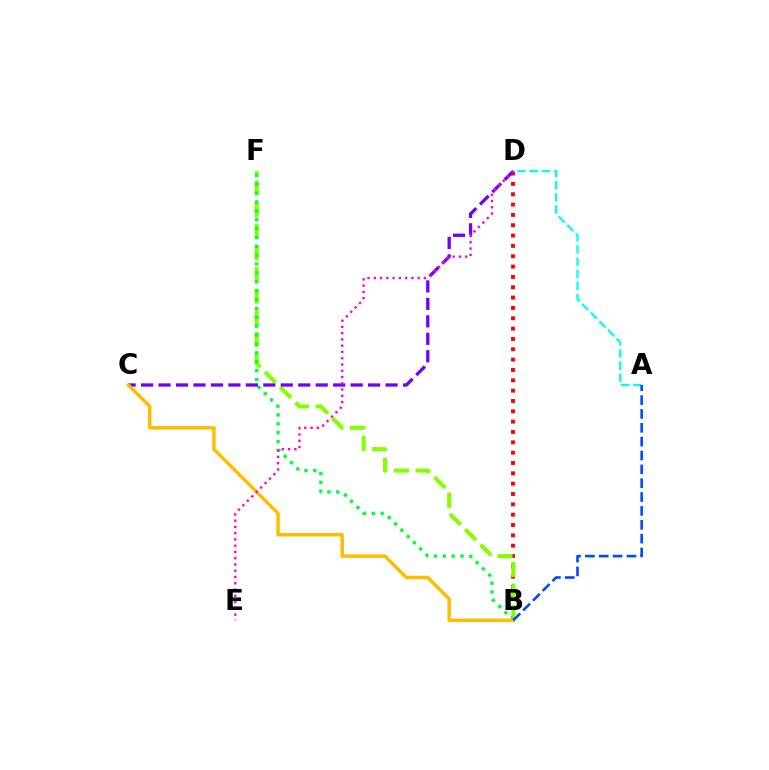{('A', 'D'): [{'color': '#00fff6', 'line_style': 'dashed', 'thickness': 1.65}], ('B', 'D'): [{'color': '#ff0000', 'line_style': 'dotted', 'thickness': 2.81}], ('B', 'F'): [{'color': '#84ff00', 'line_style': 'dashed', 'thickness': 2.94}, {'color': '#00ff39', 'line_style': 'dotted', 'thickness': 2.41}], ('C', 'D'): [{'color': '#7200ff', 'line_style': 'dashed', 'thickness': 2.37}], ('B', 'C'): [{'color': '#ffbd00', 'line_style': 'solid', 'thickness': 2.49}], ('A', 'B'): [{'color': '#004bff', 'line_style': 'dashed', 'thickness': 1.88}], ('D', 'E'): [{'color': '#ff00cf', 'line_style': 'dotted', 'thickness': 1.7}]}